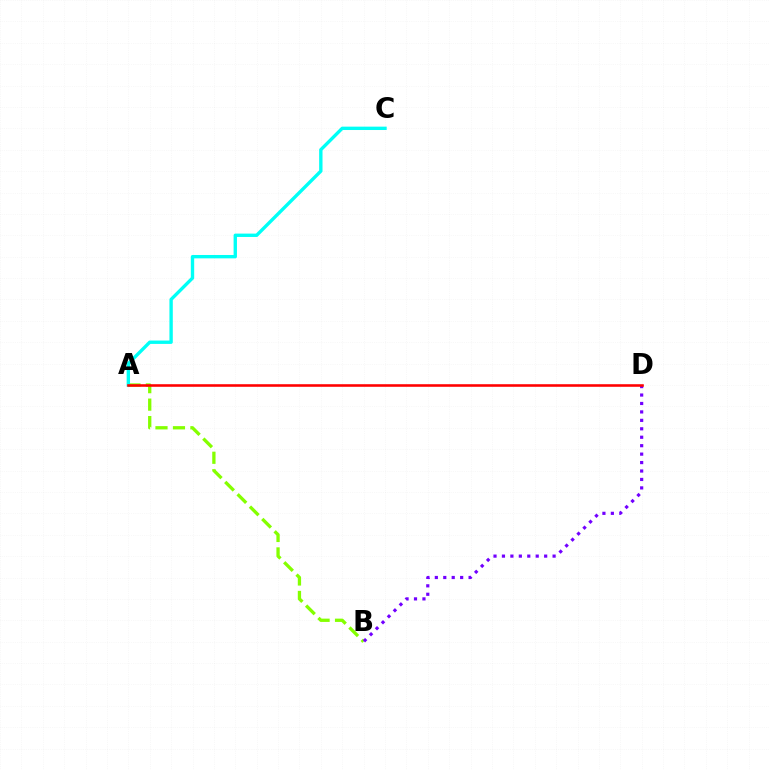{('A', 'B'): [{'color': '#84ff00', 'line_style': 'dashed', 'thickness': 2.37}], ('B', 'D'): [{'color': '#7200ff', 'line_style': 'dotted', 'thickness': 2.29}], ('A', 'C'): [{'color': '#00fff6', 'line_style': 'solid', 'thickness': 2.42}], ('A', 'D'): [{'color': '#ff0000', 'line_style': 'solid', 'thickness': 1.86}]}